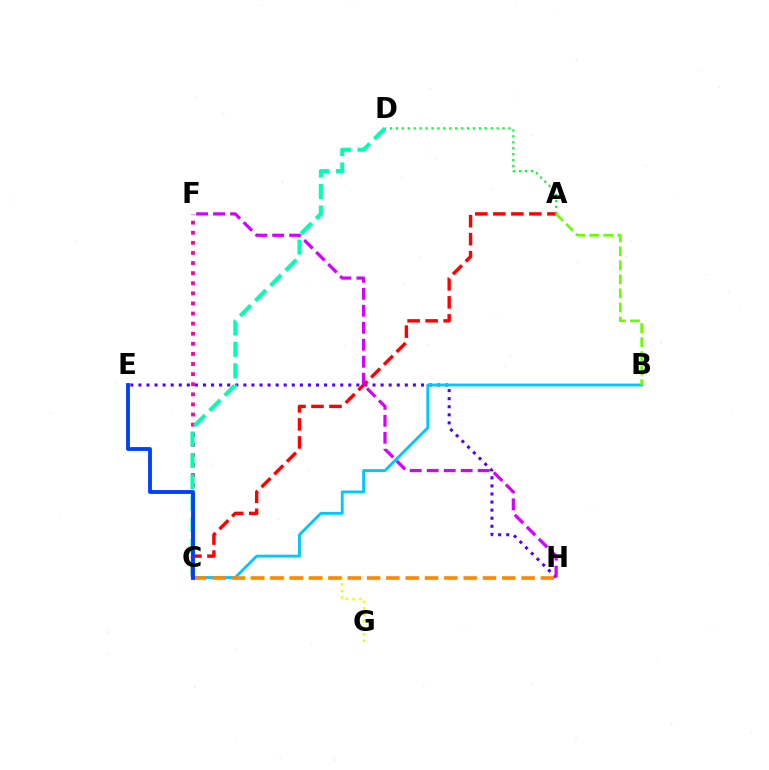{('C', 'F'): [{'color': '#ff00a0', 'line_style': 'dotted', 'thickness': 2.74}], ('C', 'G'): [{'color': '#eeff00', 'line_style': 'dotted', 'thickness': 1.77}], ('E', 'H'): [{'color': '#4f00ff', 'line_style': 'dotted', 'thickness': 2.19}], ('C', 'D'): [{'color': '#00ffaf', 'line_style': 'dashed', 'thickness': 2.92}], ('B', 'C'): [{'color': '#00c7ff', 'line_style': 'solid', 'thickness': 2.06}], ('A', 'C'): [{'color': '#ff0000', 'line_style': 'dashed', 'thickness': 2.45}], ('F', 'H'): [{'color': '#d600ff', 'line_style': 'dashed', 'thickness': 2.31}], ('A', 'B'): [{'color': '#66ff00', 'line_style': 'dashed', 'thickness': 1.91}], ('C', 'H'): [{'color': '#ff8800', 'line_style': 'dashed', 'thickness': 2.62}], ('C', 'E'): [{'color': '#003fff', 'line_style': 'solid', 'thickness': 2.77}], ('A', 'D'): [{'color': '#00ff27', 'line_style': 'dotted', 'thickness': 1.61}]}